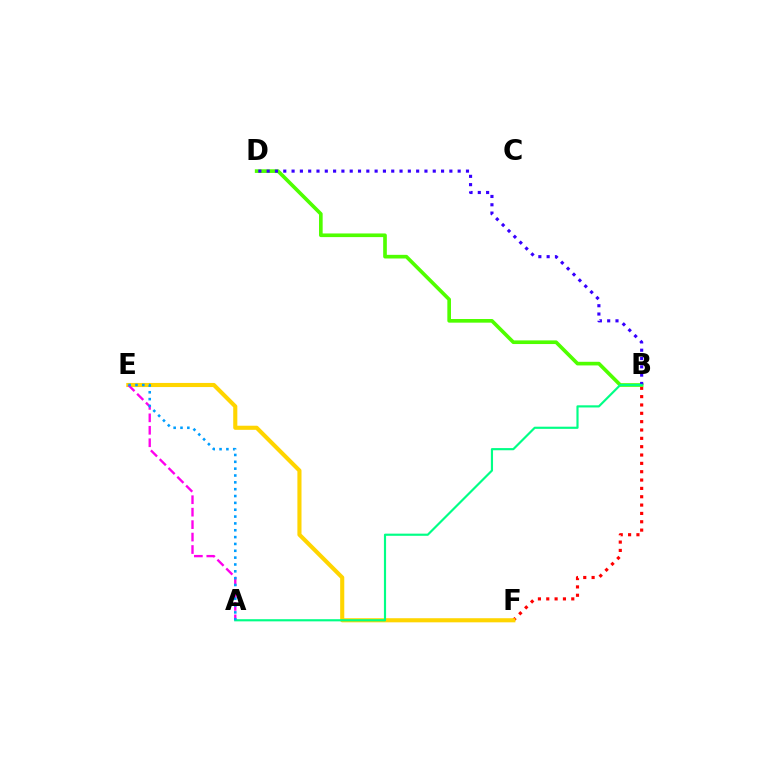{('B', 'F'): [{'color': '#ff0000', 'line_style': 'dotted', 'thickness': 2.27}], ('E', 'F'): [{'color': '#ffd500', 'line_style': 'solid', 'thickness': 2.96}], ('B', 'D'): [{'color': '#4fff00', 'line_style': 'solid', 'thickness': 2.63}, {'color': '#3700ff', 'line_style': 'dotted', 'thickness': 2.26}], ('A', 'E'): [{'color': '#ff00ed', 'line_style': 'dashed', 'thickness': 1.69}, {'color': '#009eff', 'line_style': 'dotted', 'thickness': 1.86}], ('A', 'B'): [{'color': '#00ff86', 'line_style': 'solid', 'thickness': 1.56}]}